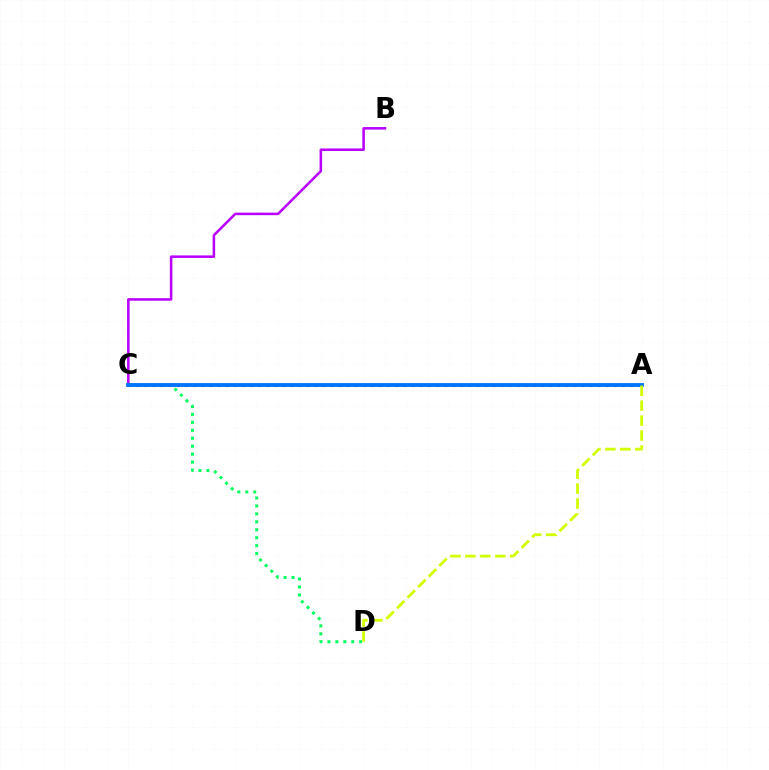{('B', 'C'): [{'color': '#b900ff', 'line_style': 'solid', 'thickness': 1.83}], ('C', 'D'): [{'color': '#00ff5c', 'line_style': 'dotted', 'thickness': 2.16}], ('A', 'C'): [{'color': '#ff0000', 'line_style': 'dotted', 'thickness': 2.2}, {'color': '#0074ff', 'line_style': 'solid', 'thickness': 2.77}], ('A', 'D'): [{'color': '#d1ff00', 'line_style': 'dashed', 'thickness': 2.03}]}